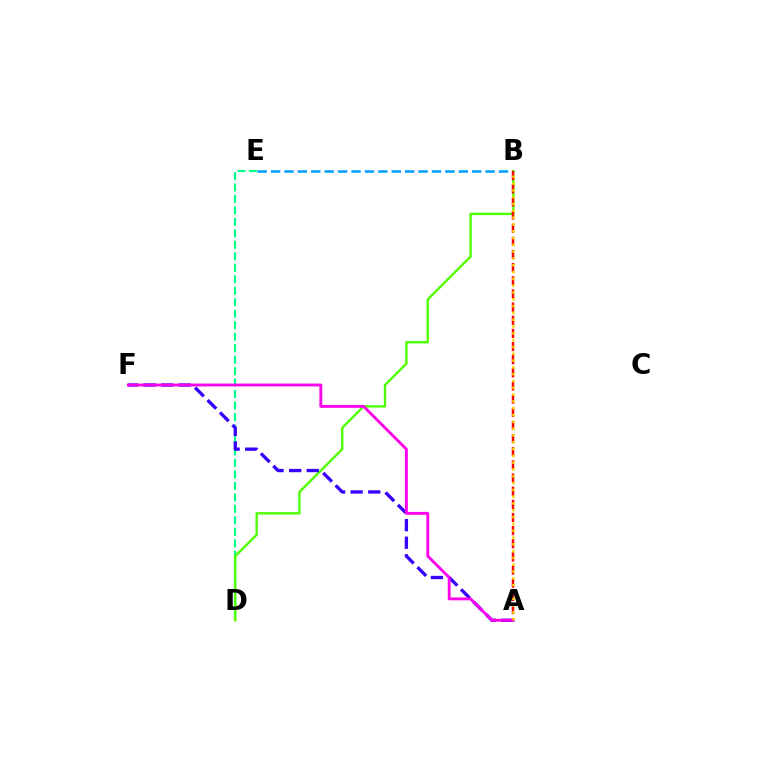{('B', 'E'): [{'color': '#009eff', 'line_style': 'dashed', 'thickness': 1.82}], ('D', 'E'): [{'color': '#00ff86', 'line_style': 'dashed', 'thickness': 1.56}], ('B', 'D'): [{'color': '#4fff00', 'line_style': 'solid', 'thickness': 1.72}], ('A', 'B'): [{'color': '#ff0000', 'line_style': 'dashed', 'thickness': 1.79}, {'color': '#ffd500', 'line_style': 'dotted', 'thickness': 1.85}], ('A', 'F'): [{'color': '#3700ff', 'line_style': 'dashed', 'thickness': 2.39}, {'color': '#ff00ed', 'line_style': 'solid', 'thickness': 2.06}]}